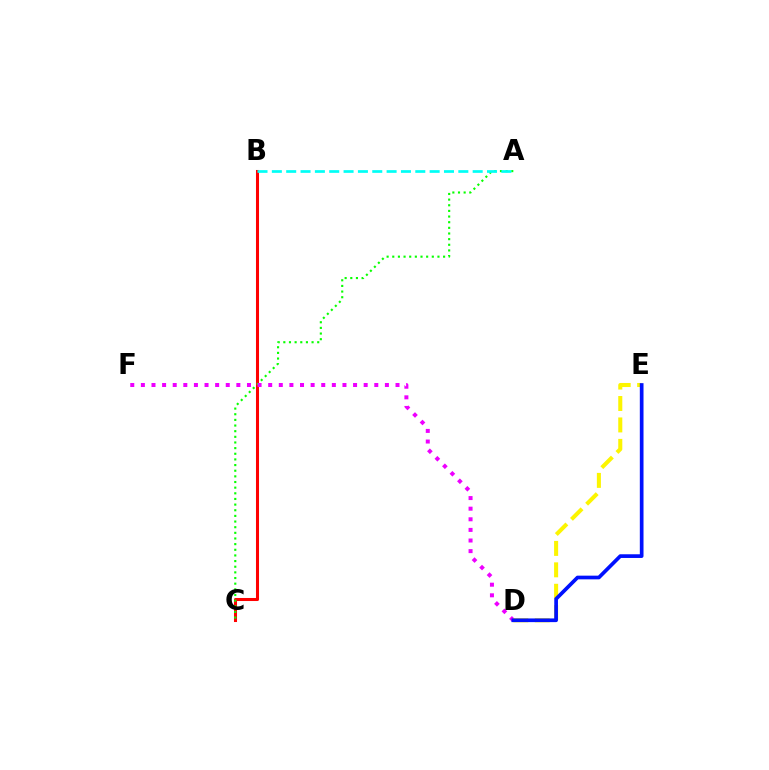{('B', 'C'): [{'color': '#ff0000', 'line_style': 'solid', 'thickness': 2.2}], ('A', 'C'): [{'color': '#08ff00', 'line_style': 'dotted', 'thickness': 1.53}], ('A', 'B'): [{'color': '#00fff6', 'line_style': 'dashed', 'thickness': 1.95}], ('D', 'F'): [{'color': '#ee00ff', 'line_style': 'dotted', 'thickness': 2.88}], ('D', 'E'): [{'color': '#fcf500', 'line_style': 'dashed', 'thickness': 2.91}, {'color': '#0010ff', 'line_style': 'solid', 'thickness': 2.66}]}